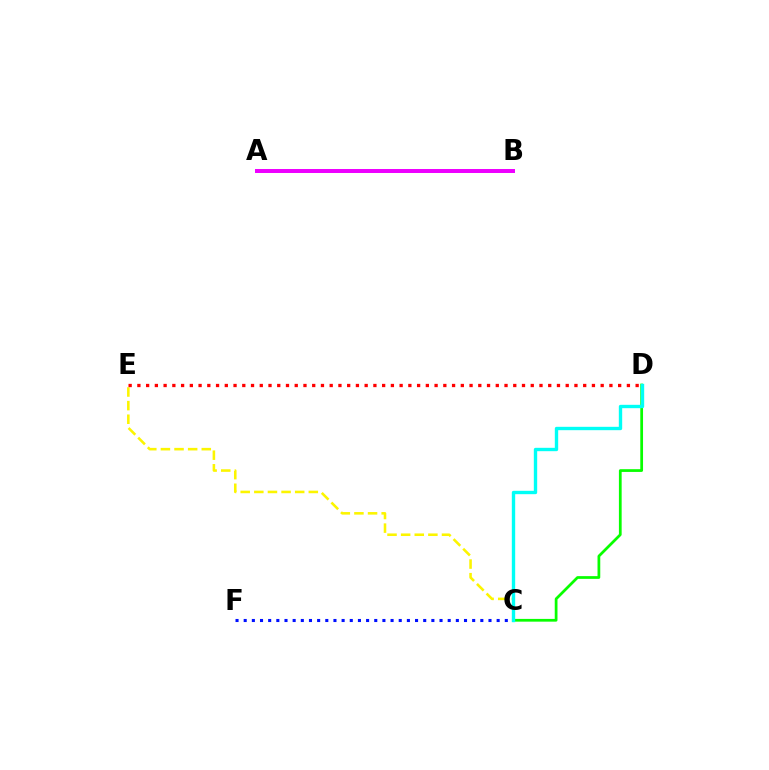{('C', 'F'): [{'color': '#0010ff', 'line_style': 'dotted', 'thickness': 2.22}], ('A', 'B'): [{'color': '#ee00ff', 'line_style': 'solid', 'thickness': 2.86}], ('C', 'D'): [{'color': '#08ff00', 'line_style': 'solid', 'thickness': 1.98}, {'color': '#00fff6', 'line_style': 'solid', 'thickness': 2.42}], ('C', 'E'): [{'color': '#fcf500', 'line_style': 'dashed', 'thickness': 1.85}], ('D', 'E'): [{'color': '#ff0000', 'line_style': 'dotted', 'thickness': 2.37}]}